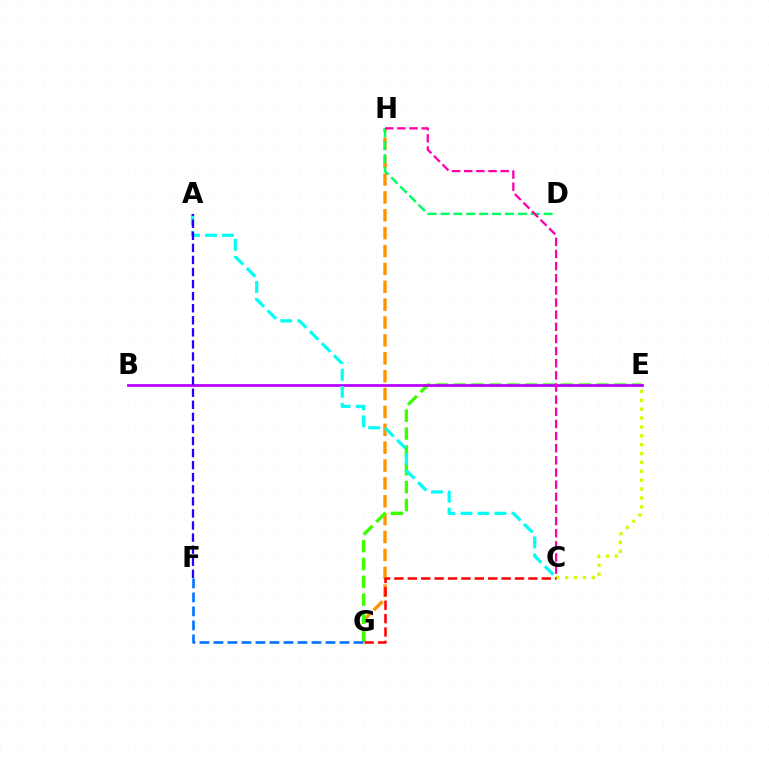{('G', 'H'): [{'color': '#ff9400', 'line_style': 'dashed', 'thickness': 2.43}], ('E', 'G'): [{'color': '#3dff00', 'line_style': 'dashed', 'thickness': 2.43}], ('B', 'E'): [{'color': '#b900ff', 'line_style': 'solid', 'thickness': 1.99}], ('A', 'C'): [{'color': '#00fff6', 'line_style': 'dashed', 'thickness': 2.31}], ('F', 'G'): [{'color': '#0074ff', 'line_style': 'dashed', 'thickness': 1.9}], ('C', 'E'): [{'color': '#d1ff00', 'line_style': 'dotted', 'thickness': 2.41}], ('A', 'F'): [{'color': '#2500ff', 'line_style': 'dashed', 'thickness': 1.64}], ('D', 'H'): [{'color': '#00ff5c', 'line_style': 'dashed', 'thickness': 1.75}], ('C', 'H'): [{'color': '#ff00ac', 'line_style': 'dashed', 'thickness': 1.65}], ('C', 'G'): [{'color': '#ff0000', 'line_style': 'dashed', 'thickness': 1.82}]}